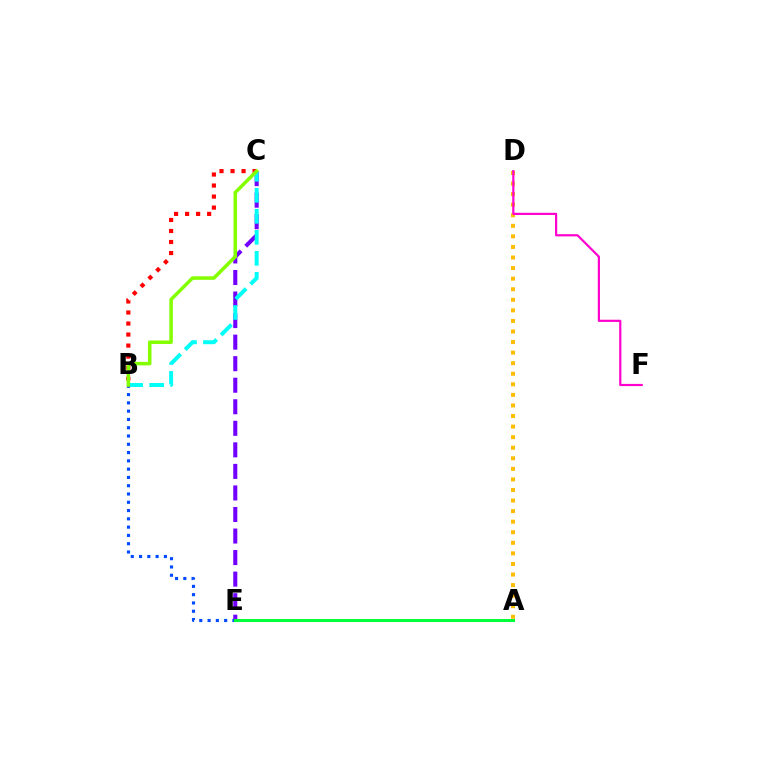{('C', 'E'): [{'color': '#7200ff', 'line_style': 'dashed', 'thickness': 2.93}], ('B', 'C'): [{'color': '#00fff6', 'line_style': 'dashed', 'thickness': 2.85}, {'color': '#ff0000', 'line_style': 'dotted', 'thickness': 3.0}, {'color': '#84ff00', 'line_style': 'solid', 'thickness': 2.53}], ('B', 'E'): [{'color': '#004bff', 'line_style': 'dotted', 'thickness': 2.25}], ('A', 'D'): [{'color': '#ffbd00', 'line_style': 'dotted', 'thickness': 2.87}], ('A', 'E'): [{'color': '#00ff39', 'line_style': 'solid', 'thickness': 2.16}], ('D', 'F'): [{'color': '#ff00cf', 'line_style': 'solid', 'thickness': 1.58}]}